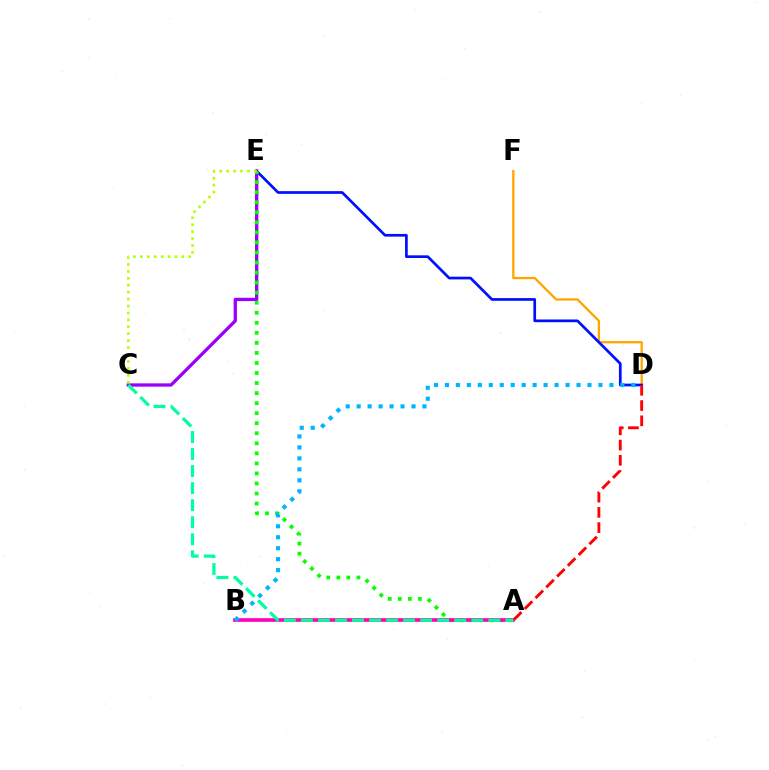{('D', 'F'): [{'color': '#ffa500', 'line_style': 'solid', 'thickness': 1.65}], ('D', 'E'): [{'color': '#0010ff', 'line_style': 'solid', 'thickness': 1.95}], ('C', 'E'): [{'color': '#9b00ff', 'line_style': 'solid', 'thickness': 2.39}, {'color': '#b3ff00', 'line_style': 'dotted', 'thickness': 1.88}], ('A', 'E'): [{'color': '#08ff00', 'line_style': 'dotted', 'thickness': 2.73}], ('A', 'B'): [{'color': '#ff00bd', 'line_style': 'solid', 'thickness': 2.62}], ('B', 'D'): [{'color': '#00b5ff', 'line_style': 'dotted', 'thickness': 2.98}], ('A', 'D'): [{'color': '#ff0000', 'line_style': 'dashed', 'thickness': 2.07}], ('A', 'C'): [{'color': '#00ff9d', 'line_style': 'dashed', 'thickness': 2.31}]}